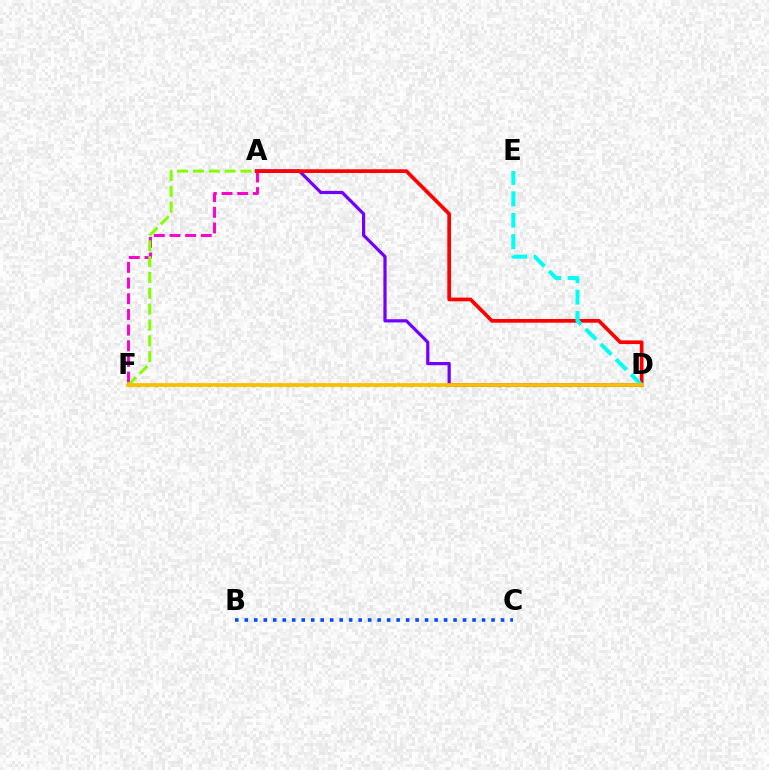{('A', 'F'): [{'color': '#ff00cf', 'line_style': 'dashed', 'thickness': 2.13}, {'color': '#84ff00', 'line_style': 'dashed', 'thickness': 2.15}], ('D', 'F'): [{'color': '#00ff39', 'line_style': 'dotted', 'thickness': 2.39}, {'color': '#ffbd00', 'line_style': 'solid', 'thickness': 2.67}], ('A', 'D'): [{'color': '#7200ff', 'line_style': 'solid', 'thickness': 2.32}, {'color': '#ff0000', 'line_style': 'solid', 'thickness': 2.66}], ('D', 'E'): [{'color': '#00fff6', 'line_style': 'dashed', 'thickness': 2.91}], ('B', 'C'): [{'color': '#004bff', 'line_style': 'dotted', 'thickness': 2.58}]}